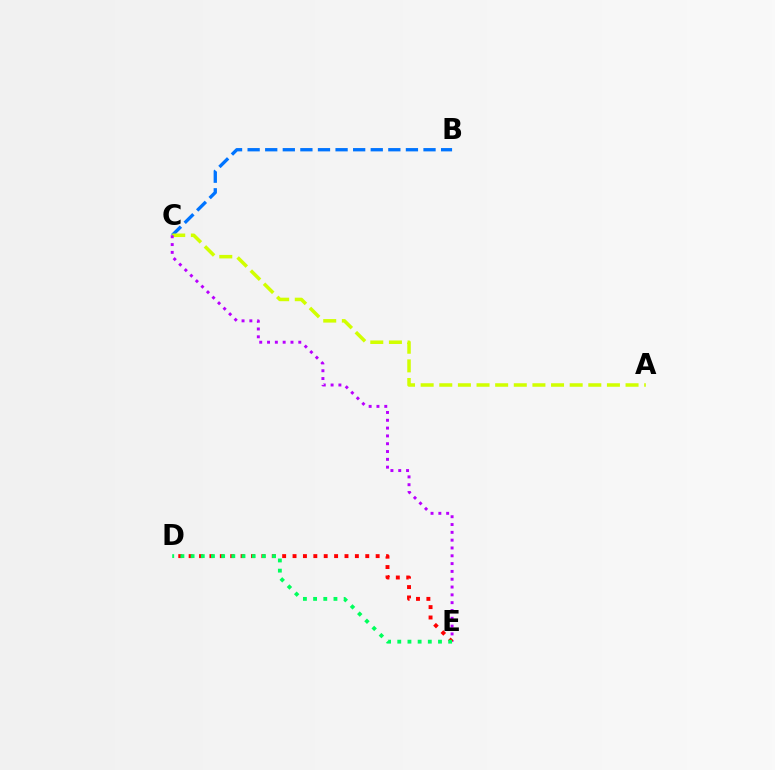{('B', 'C'): [{'color': '#0074ff', 'line_style': 'dashed', 'thickness': 2.39}], ('A', 'C'): [{'color': '#d1ff00', 'line_style': 'dashed', 'thickness': 2.53}], ('C', 'E'): [{'color': '#b900ff', 'line_style': 'dotted', 'thickness': 2.12}], ('D', 'E'): [{'color': '#ff0000', 'line_style': 'dotted', 'thickness': 2.82}, {'color': '#00ff5c', 'line_style': 'dotted', 'thickness': 2.77}]}